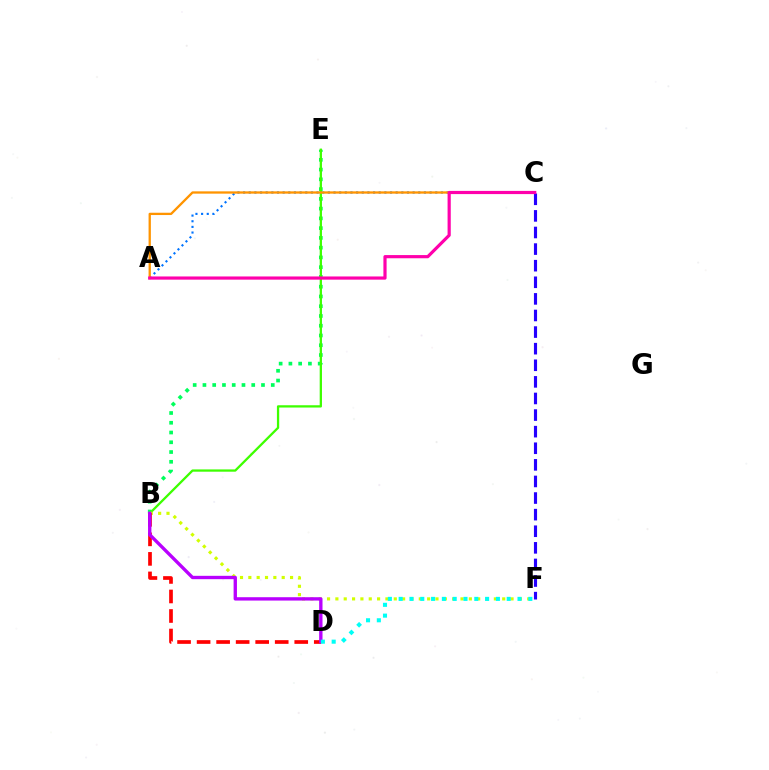{('B', 'E'): [{'color': '#00ff5c', 'line_style': 'dotted', 'thickness': 2.65}, {'color': '#3dff00', 'line_style': 'solid', 'thickness': 1.64}], ('A', 'C'): [{'color': '#0074ff', 'line_style': 'dotted', 'thickness': 1.54}, {'color': '#ff9400', 'line_style': 'solid', 'thickness': 1.66}, {'color': '#ff00ac', 'line_style': 'solid', 'thickness': 2.3}], ('B', 'F'): [{'color': '#d1ff00', 'line_style': 'dotted', 'thickness': 2.27}], ('B', 'D'): [{'color': '#ff0000', 'line_style': 'dashed', 'thickness': 2.65}, {'color': '#b900ff', 'line_style': 'solid', 'thickness': 2.41}], ('D', 'F'): [{'color': '#00fff6', 'line_style': 'dotted', 'thickness': 2.94}], ('C', 'F'): [{'color': '#2500ff', 'line_style': 'dashed', 'thickness': 2.25}]}